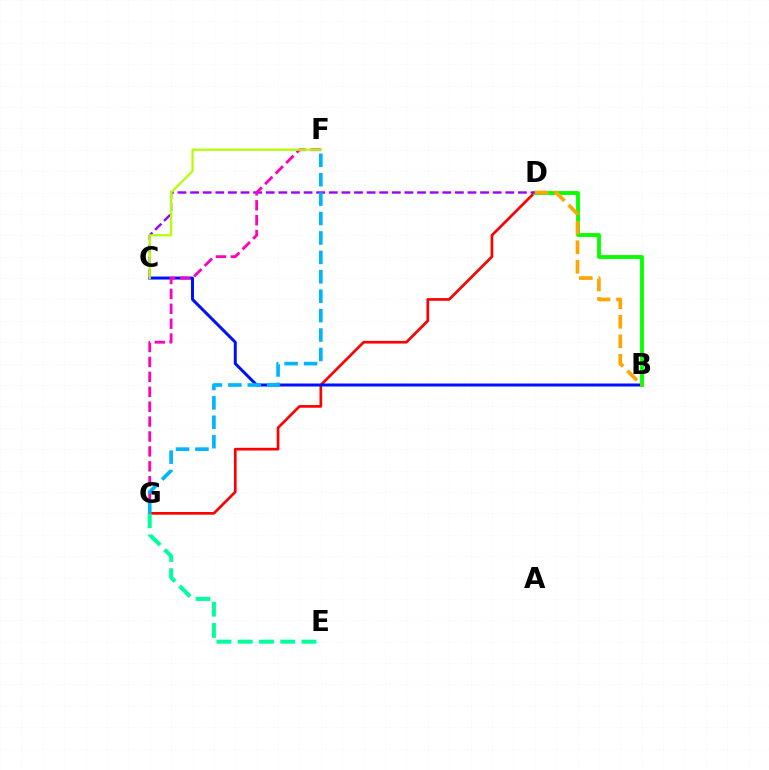{('D', 'G'): [{'color': '#ff0000', 'line_style': 'solid', 'thickness': 1.94}], ('E', 'G'): [{'color': '#00ff9d', 'line_style': 'dashed', 'thickness': 2.89}], ('B', 'C'): [{'color': '#0010ff', 'line_style': 'solid', 'thickness': 2.15}], ('B', 'D'): [{'color': '#08ff00', 'line_style': 'solid', 'thickness': 2.78}, {'color': '#ffa500', 'line_style': 'dashed', 'thickness': 2.66}], ('C', 'D'): [{'color': '#9b00ff', 'line_style': 'dashed', 'thickness': 1.71}], ('F', 'G'): [{'color': '#ff00bd', 'line_style': 'dashed', 'thickness': 2.03}, {'color': '#00b5ff', 'line_style': 'dashed', 'thickness': 2.64}], ('C', 'F'): [{'color': '#b3ff00', 'line_style': 'solid', 'thickness': 1.61}]}